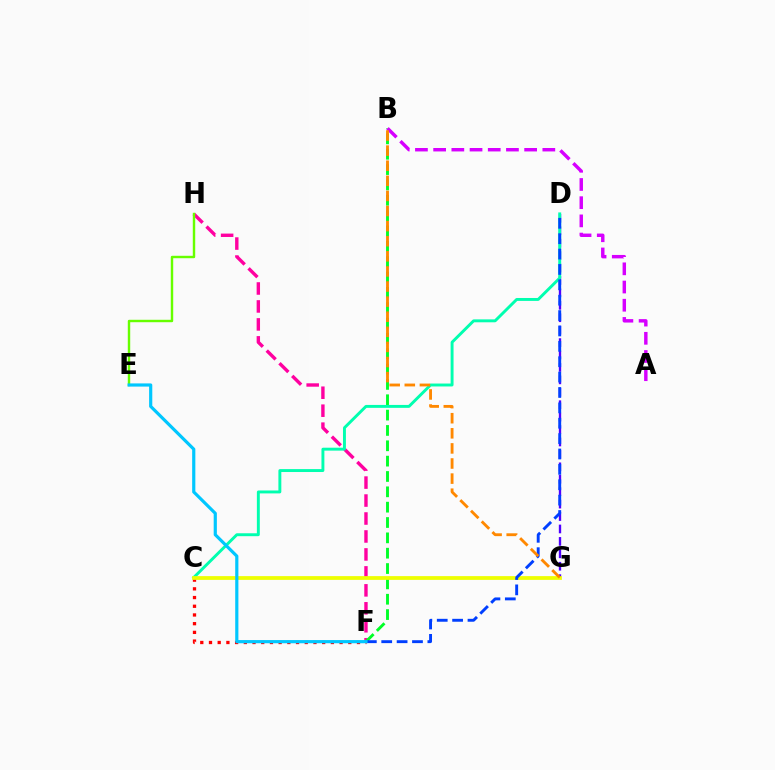{('F', 'H'): [{'color': '#ff00a0', 'line_style': 'dashed', 'thickness': 2.44}], ('D', 'G'): [{'color': '#4f00ff', 'line_style': 'dashed', 'thickness': 1.69}], ('B', 'F'): [{'color': '#00ff27', 'line_style': 'dashed', 'thickness': 2.08}], ('C', 'F'): [{'color': '#ff0000', 'line_style': 'dotted', 'thickness': 2.37}], ('C', 'D'): [{'color': '#00ffaf', 'line_style': 'solid', 'thickness': 2.1}], ('E', 'H'): [{'color': '#66ff00', 'line_style': 'solid', 'thickness': 1.75}], ('A', 'B'): [{'color': '#d600ff', 'line_style': 'dashed', 'thickness': 2.47}], ('C', 'G'): [{'color': '#eeff00', 'line_style': 'solid', 'thickness': 2.71}], ('D', 'F'): [{'color': '#003fff', 'line_style': 'dashed', 'thickness': 2.09}], ('B', 'G'): [{'color': '#ff8800', 'line_style': 'dashed', 'thickness': 2.05}], ('E', 'F'): [{'color': '#00c7ff', 'line_style': 'solid', 'thickness': 2.29}]}